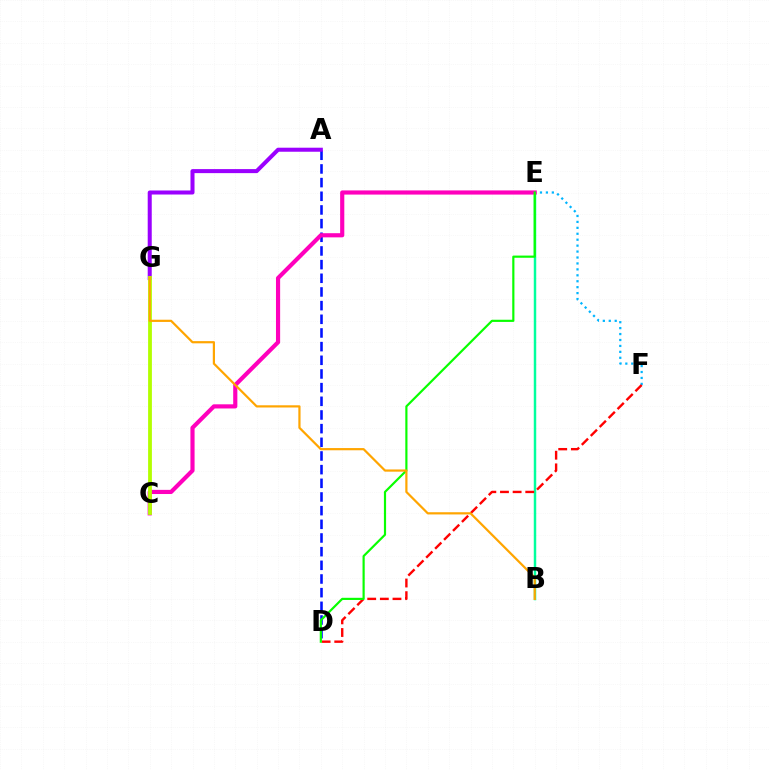{('A', 'D'): [{'color': '#0010ff', 'line_style': 'dashed', 'thickness': 1.86}], ('B', 'E'): [{'color': '#00ff9d', 'line_style': 'solid', 'thickness': 1.77}], ('E', 'F'): [{'color': '#00b5ff', 'line_style': 'dotted', 'thickness': 1.61}], ('C', 'E'): [{'color': '#ff00bd', 'line_style': 'solid', 'thickness': 2.99}], ('A', 'G'): [{'color': '#9b00ff', 'line_style': 'solid', 'thickness': 2.9}], ('C', 'G'): [{'color': '#b3ff00', 'line_style': 'solid', 'thickness': 2.74}], ('D', 'F'): [{'color': '#ff0000', 'line_style': 'dashed', 'thickness': 1.72}], ('D', 'E'): [{'color': '#08ff00', 'line_style': 'solid', 'thickness': 1.57}], ('B', 'G'): [{'color': '#ffa500', 'line_style': 'solid', 'thickness': 1.59}]}